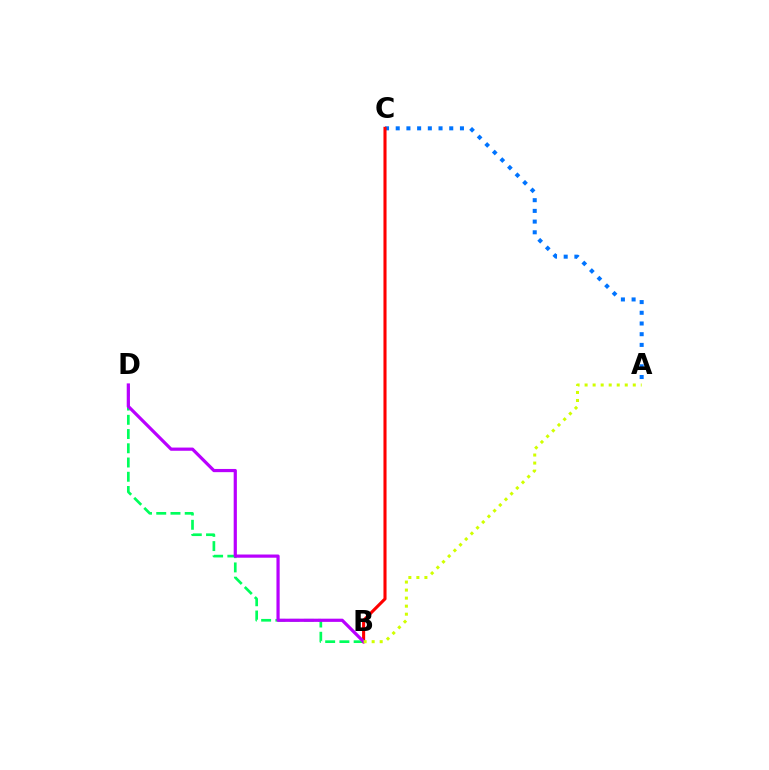{('A', 'C'): [{'color': '#0074ff', 'line_style': 'dotted', 'thickness': 2.91}], ('B', 'D'): [{'color': '#00ff5c', 'line_style': 'dashed', 'thickness': 1.93}, {'color': '#b900ff', 'line_style': 'solid', 'thickness': 2.3}], ('B', 'C'): [{'color': '#ff0000', 'line_style': 'solid', 'thickness': 2.22}], ('A', 'B'): [{'color': '#d1ff00', 'line_style': 'dotted', 'thickness': 2.18}]}